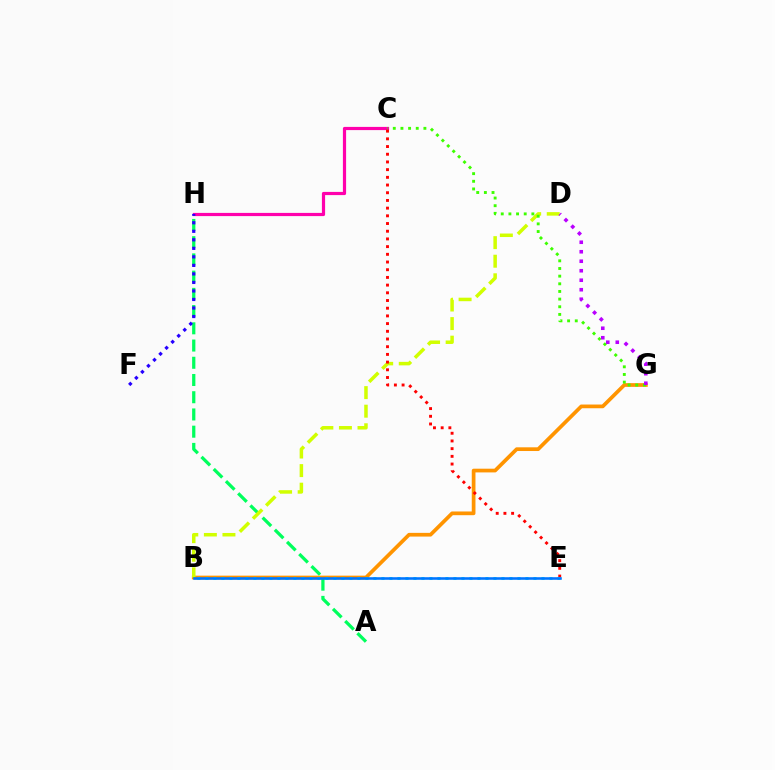{('B', 'G'): [{'color': '#ff9400', 'line_style': 'solid', 'thickness': 2.67}], ('A', 'H'): [{'color': '#00ff5c', 'line_style': 'dashed', 'thickness': 2.34}], ('C', 'H'): [{'color': '#ff00ac', 'line_style': 'solid', 'thickness': 2.3}], ('B', 'D'): [{'color': '#d1ff00', 'line_style': 'dashed', 'thickness': 2.52}], ('C', 'G'): [{'color': '#3dff00', 'line_style': 'dotted', 'thickness': 2.08}], ('C', 'E'): [{'color': '#ff0000', 'line_style': 'dotted', 'thickness': 2.09}], ('B', 'E'): [{'color': '#00fff6', 'line_style': 'dotted', 'thickness': 2.17}, {'color': '#0074ff', 'line_style': 'solid', 'thickness': 1.85}], ('D', 'G'): [{'color': '#b900ff', 'line_style': 'dotted', 'thickness': 2.58}], ('F', 'H'): [{'color': '#2500ff', 'line_style': 'dotted', 'thickness': 2.32}]}